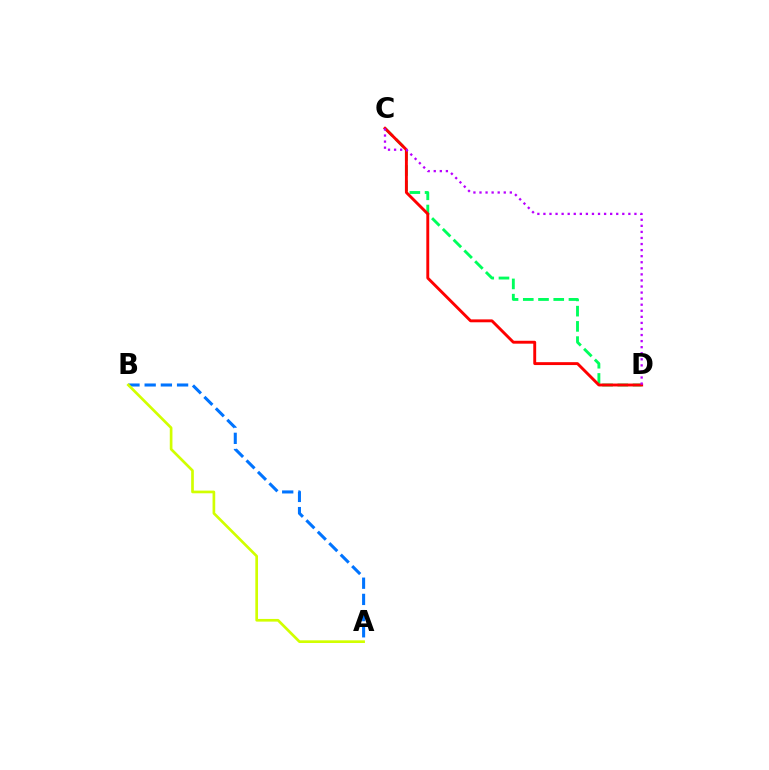{('A', 'B'): [{'color': '#0074ff', 'line_style': 'dashed', 'thickness': 2.2}, {'color': '#d1ff00', 'line_style': 'solid', 'thickness': 1.93}], ('C', 'D'): [{'color': '#00ff5c', 'line_style': 'dashed', 'thickness': 2.07}, {'color': '#ff0000', 'line_style': 'solid', 'thickness': 2.09}, {'color': '#b900ff', 'line_style': 'dotted', 'thickness': 1.65}]}